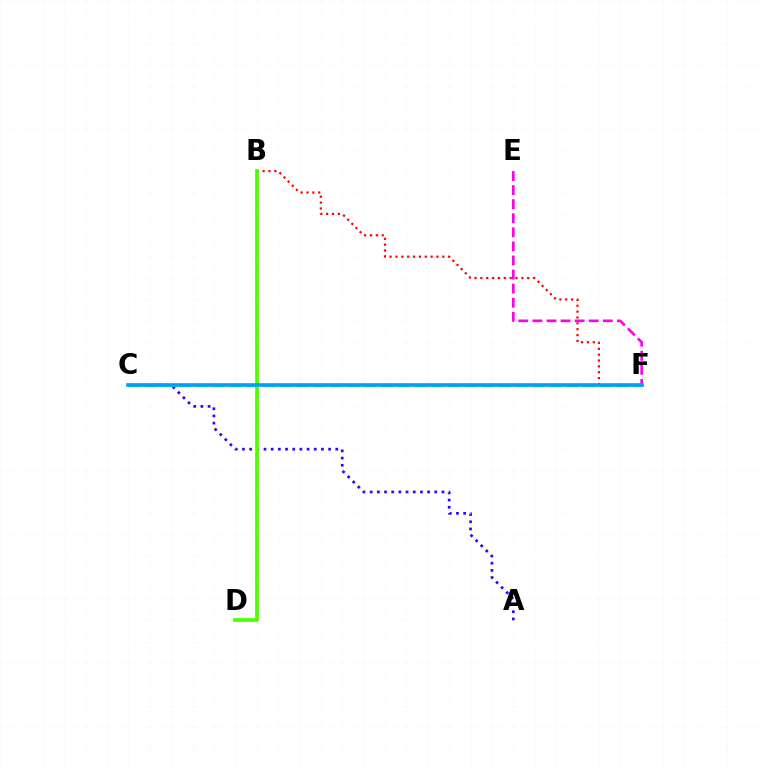{('B', 'F'): [{'color': '#ff0000', 'line_style': 'dotted', 'thickness': 1.59}], ('A', 'C'): [{'color': '#3700ff', 'line_style': 'dotted', 'thickness': 1.95}], ('C', 'F'): [{'color': '#ffd500', 'line_style': 'solid', 'thickness': 1.67}, {'color': '#00ff86', 'line_style': 'dashed', 'thickness': 2.29}, {'color': '#009eff', 'line_style': 'solid', 'thickness': 2.59}], ('B', 'D'): [{'color': '#4fff00', 'line_style': 'solid', 'thickness': 2.7}], ('E', 'F'): [{'color': '#ff00ed', 'line_style': 'dashed', 'thickness': 1.91}]}